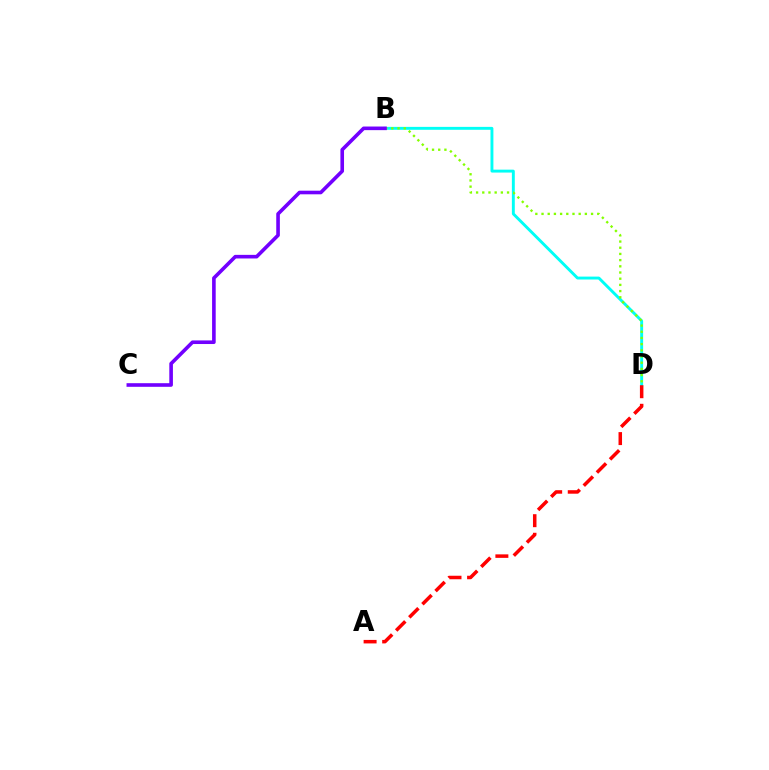{('B', 'D'): [{'color': '#00fff6', 'line_style': 'solid', 'thickness': 2.09}, {'color': '#84ff00', 'line_style': 'dotted', 'thickness': 1.68}], ('A', 'D'): [{'color': '#ff0000', 'line_style': 'dashed', 'thickness': 2.52}], ('B', 'C'): [{'color': '#7200ff', 'line_style': 'solid', 'thickness': 2.6}]}